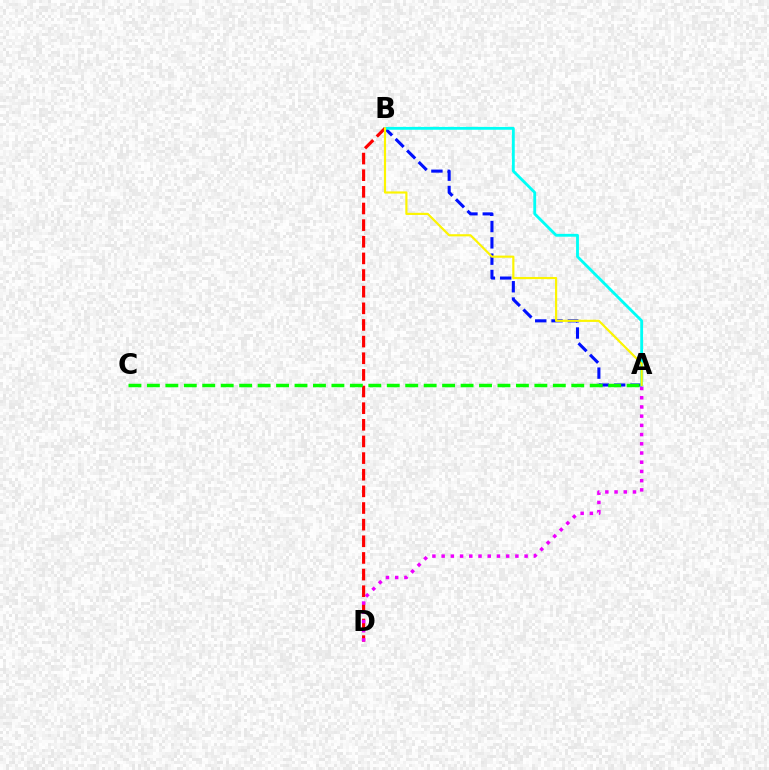{('A', 'B'): [{'color': '#0010ff', 'line_style': 'dashed', 'thickness': 2.22}, {'color': '#00fff6', 'line_style': 'solid', 'thickness': 2.04}, {'color': '#fcf500', 'line_style': 'solid', 'thickness': 1.56}], ('B', 'D'): [{'color': '#ff0000', 'line_style': 'dashed', 'thickness': 2.26}], ('A', 'C'): [{'color': '#08ff00', 'line_style': 'dashed', 'thickness': 2.51}], ('A', 'D'): [{'color': '#ee00ff', 'line_style': 'dotted', 'thickness': 2.5}]}